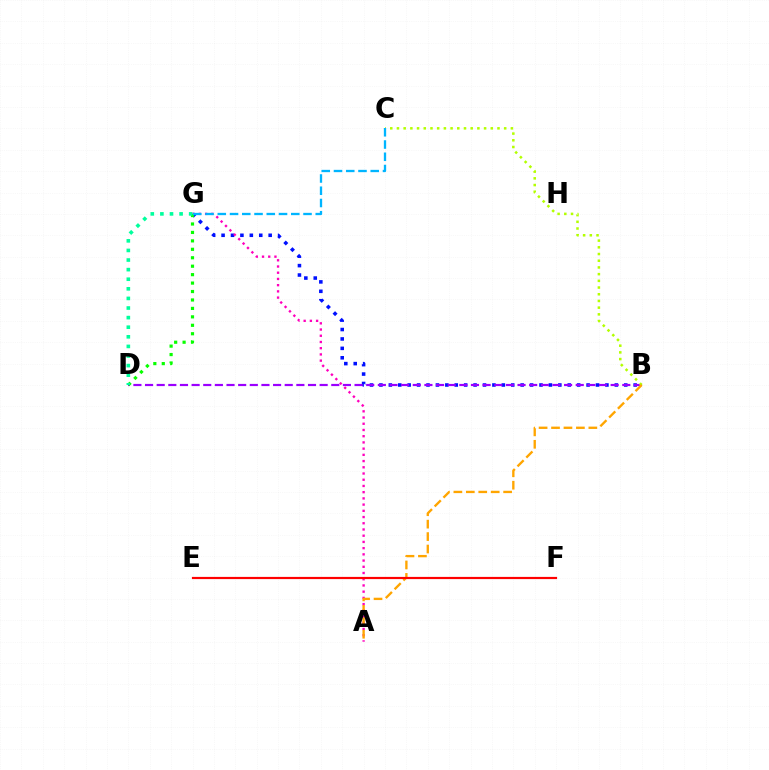{('B', 'G'): [{'color': '#0010ff', 'line_style': 'dotted', 'thickness': 2.56}], ('A', 'G'): [{'color': '#ff00bd', 'line_style': 'dotted', 'thickness': 1.69}], ('B', 'D'): [{'color': '#9b00ff', 'line_style': 'dashed', 'thickness': 1.58}], ('B', 'C'): [{'color': '#b3ff00', 'line_style': 'dotted', 'thickness': 1.82}], ('D', 'G'): [{'color': '#08ff00', 'line_style': 'dotted', 'thickness': 2.29}, {'color': '#00ff9d', 'line_style': 'dotted', 'thickness': 2.61}], ('A', 'B'): [{'color': '#ffa500', 'line_style': 'dashed', 'thickness': 1.69}], ('E', 'F'): [{'color': '#ff0000', 'line_style': 'solid', 'thickness': 1.58}], ('C', 'G'): [{'color': '#00b5ff', 'line_style': 'dashed', 'thickness': 1.66}]}